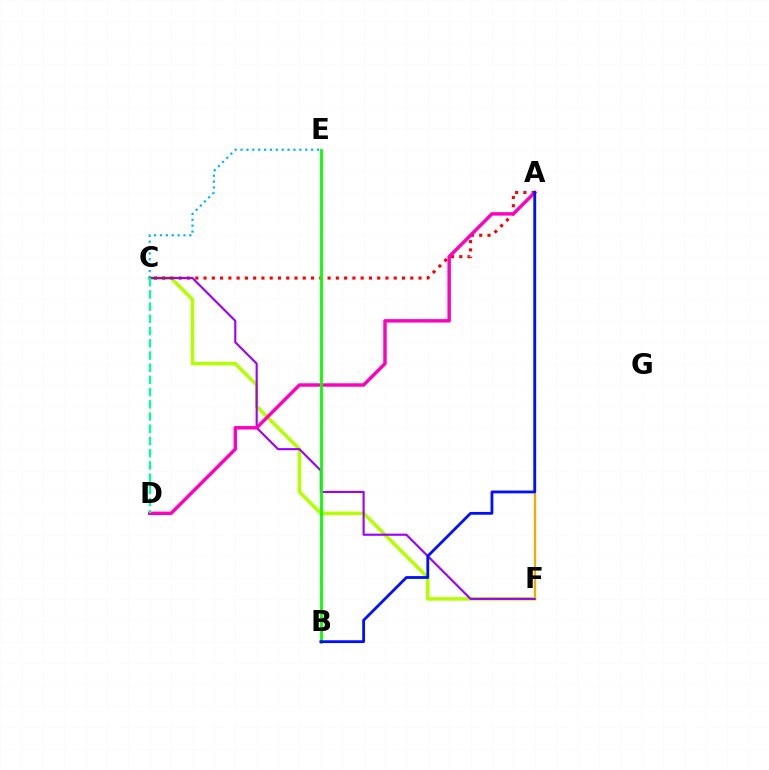{('A', 'F'): [{'color': '#ffa500', 'line_style': 'solid', 'thickness': 1.65}], ('C', 'F'): [{'color': '#b3ff00', 'line_style': 'solid', 'thickness': 2.55}, {'color': '#9b00ff', 'line_style': 'solid', 'thickness': 1.53}], ('A', 'C'): [{'color': '#ff0000', 'line_style': 'dotted', 'thickness': 2.25}], ('A', 'D'): [{'color': '#ff00bd', 'line_style': 'solid', 'thickness': 2.47}], ('C', 'E'): [{'color': '#00b5ff', 'line_style': 'dotted', 'thickness': 1.6}], ('C', 'D'): [{'color': '#00ff9d', 'line_style': 'dashed', 'thickness': 1.66}], ('B', 'E'): [{'color': '#08ff00', 'line_style': 'solid', 'thickness': 2.02}], ('A', 'B'): [{'color': '#0010ff', 'line_style': 'solid', 'thickness': 2.02}]}